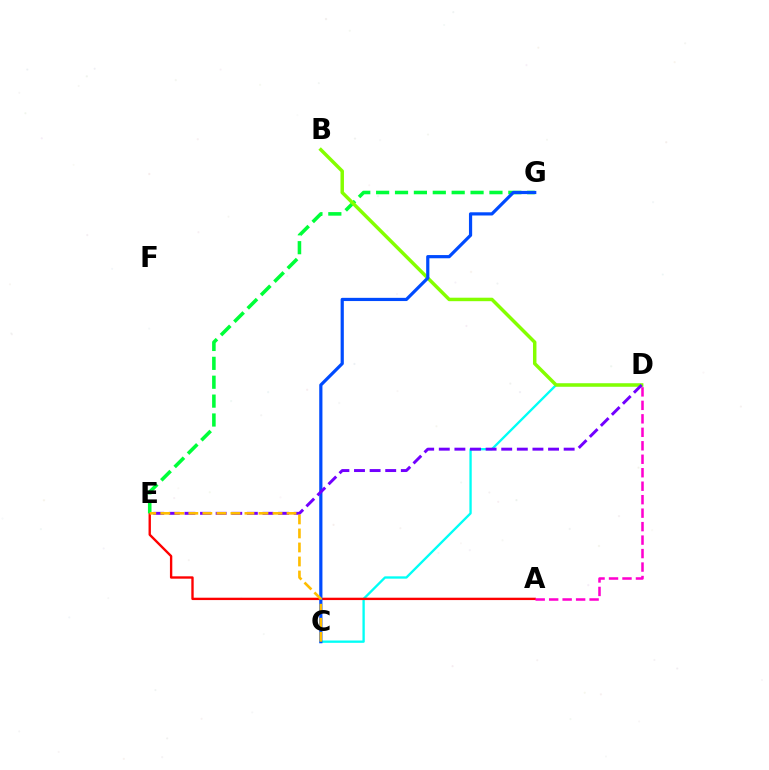{('C', 'D'): [{'color': '#00fff6', 'line_style': 'solid', 'thickness': 1.68}], ('A', 'E'): [{'color': '#ff0000', 'line_style': 'solid', 'thickness': 1.7}], ('E', 'G'): [{'color': '#00ff39', 'line_style': 'dashed', 'thickness': 2.57}], ('B', 'D'): [{'color': '#84ff00', 'line_style': 'solid', 'thickness': 2.5}], ('A', 'D'): [{'color': '#ff00cf', 'line_style': 'dashed', 'thickness': 1.83}], ('C', 'G'): [{'color': '#004bff', 'line_style': 'solid', 'thickness': 2.31}], ('D', 'E'): [{'color': '#7200ff', 'line_style': 'dashed', 'thickness': 2.12}], ('C', 'E'): [{'color': '#ffbd00', 'line_style': 'dashed', 'thickness': 1.91}]}